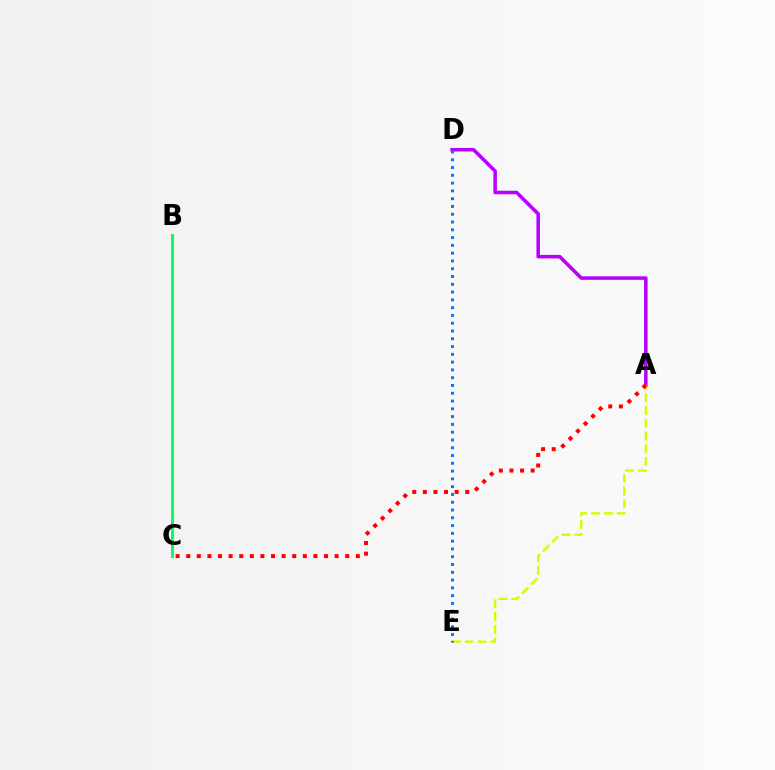{('A', 'D'): [{'color': '#b900ff', 'line_style': 'solid', 'thickness': 2.55}], ('A', 'E'): [{'color': '#d1ff00', 'line_style': 'dashed', 'thickness': 1.73}], ('D', 'E'): [{'color': '#0074ff', 'line_style': 'dotted', 'thickness': 2.11}], ('B', 'C'): [{'color': '#00ff5c', 'line_style': 'solid', 'thickness': 2.11}], ('A', 'C'): [{'color': '#ff0000', 'line_style': 'dotted', 'thickness': 2.88}]}